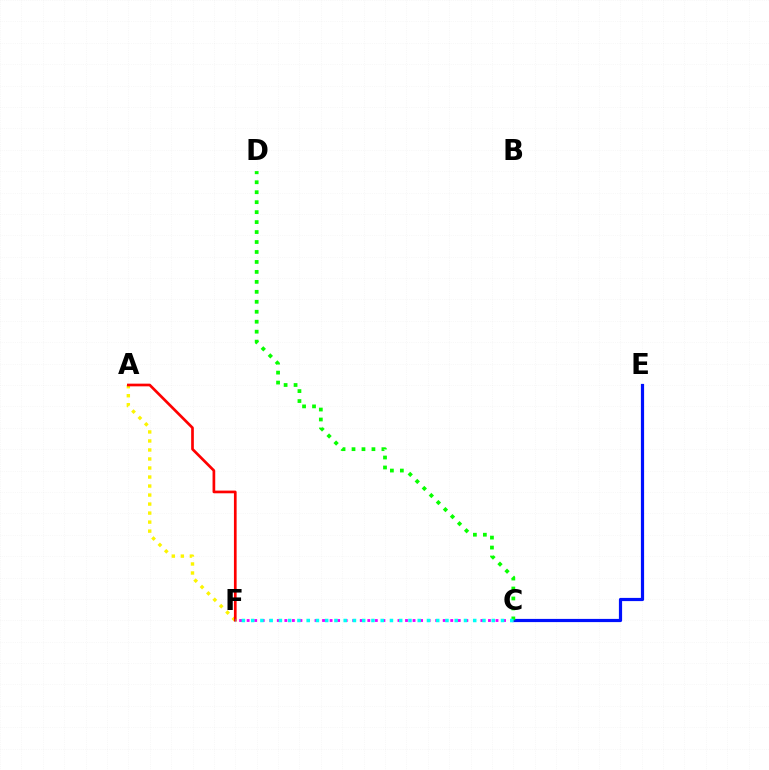{('C', 'E'): [{'color': '#0010ff', 'line_style': 'solid', 'thickness': 2.3}], ('A', 'F'): [{'color': '#fcf500', 'line_style': 'dotted', 'thickness': 2.45}, {'color': '#ff0000', 'line_style': 'solid', 'thickness': 1.94}], ('C', 'F'): [{'color': '#ee00ff', 'line_style': 'dotted', 'thickness': 2.05}, {'color': '#00fff6', 'line_style': 'dotted', 'thickness': 2.51}], ('C', 'D'): [{'color': '#08ff00', 'line_style': 'dotted', 'thickness': 2.71}]}